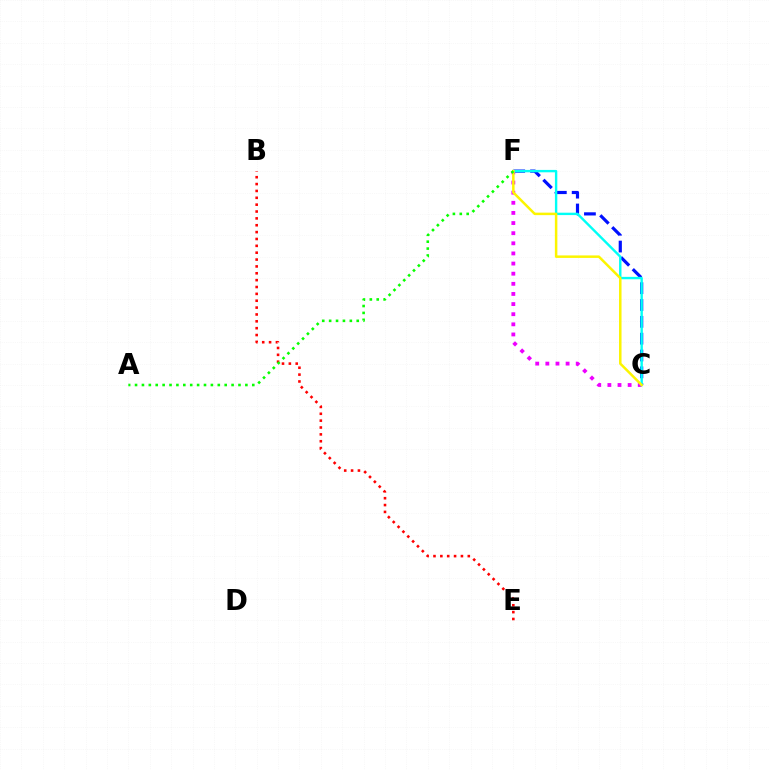{('C', 'F'): [{'color': '#0010ff', 'line_style': 'dashed', 'thickness': 2.29}, {'color': '#ee00ff', 'line_style': 'dotted', 'thickness': 2.75}, {'color': '#00fff6', 'line_style': 'solid', 'thickness': 1.73}, {'color': '#fcf500', 'line_style': 'solid', 'thickness': 1.8}], ('B', 'E'): [{'color': '#ff0000', 'line_style': 'dotted', 'thickness': 1.86}], ('A', 'F'): [{'color': '#08ff00', 'line_style': 'dotted', 'thickness': 1.87}]}